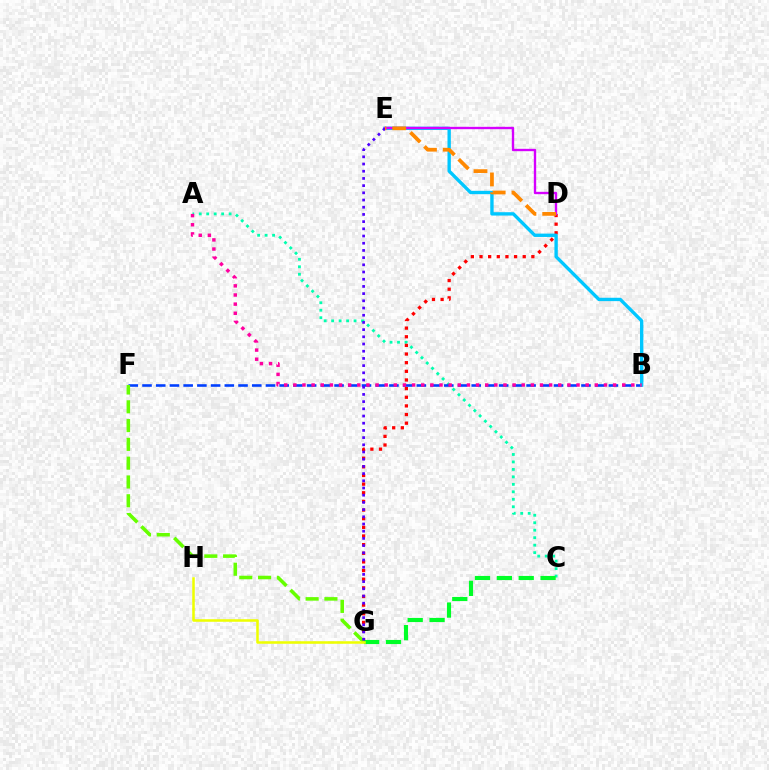{('A', 'C'): [{'color': '#00ffaf', 'line_style': 'dotted', 'thickness': 2.03}], ('D', 'G'): [{'color': '#ff0000', 'line_style': 'dotted', 'thickness': 2.35}], ('B', 'F'): [{'color': '#003fff', 'line_style': 'dashed', 'thickness': 1.86}], ('F', 'G'): [{'color': '#66ff00', 'line_style': 'dashed', 'thickness': 2.55}], ('C', 'G'): [{'color': '#00ff27', 'line_style': 'dashed', 'thickness': 2.97}], ('B', 'E'): [{'color': '#00c7ff', 'line_style': 'solid', 'thickness': 2.42}], ('D', 'E'): [{'color': '#d600ff', 'line_style': 'solid', 'thickness': 1.71}, {'color': '#ff8800', 'line_style': 'dashed', 'thickness': 2.69}], ('E', 'G'): [{'color': '#4f00ff', 'line_style': 'dotted', 'thickness': 1.96}], ('A', 'B'): [{'color': '#ff00a0', 'line_style': 'dotted', 'thickness': 2.48}], ('G', 'H'): [{'color': '#eeff00', 'line_style': 'solid', 'thickness': 1.83}]}